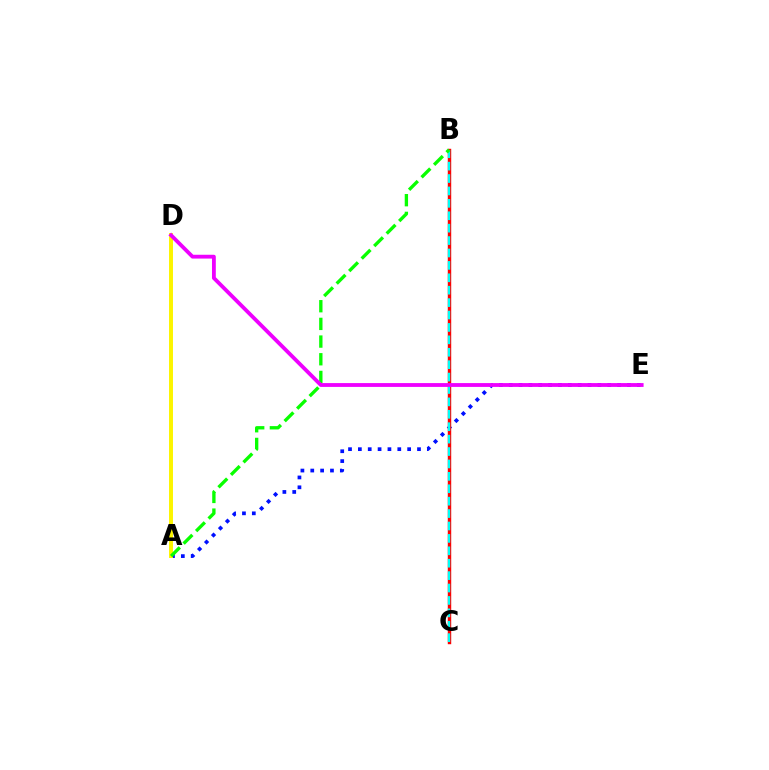{('A', 'E'): [{'color': '#0010ff', 'line_style': 'dotted', 'thickness': 2.68}], ('A', 'D'): [{'color': '#fcf500', 'line_style': 'solid', 'thickness': 2.85}], ('B', 'C'): [{'color': '#ff0000', 'line_style': 'solid', 'thickness': 2.47}, {'color': '#00fff6', 'line_style': 'dashed', 'thickness': 1.69}], ('A', 'B'): [{'color': '#08ff00', 'line_style': 'dashed', 'thickness': 2.4}], ('D', 'E'): [{'color': '#ee00ff', 'line_style': 'solid', 'thickness': 2.75}]}